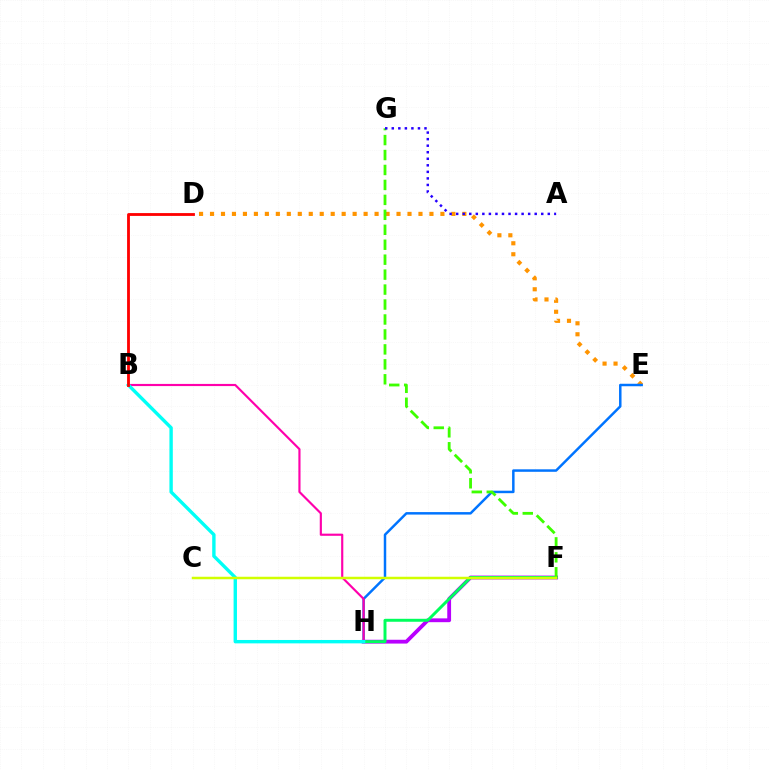{('F', 'H'): [{'color': '#b900ff', 'line_style': 'solid', 'thickness': 2.75}, {'color': '#00ff5c', 'line_style': 'solid', 'thickness': 2.13}], ('D', 'E'): [{'color': '#ff9400', 'line_style': 'dotted', 'thickness': 2.98}], ('E', 'H'): [{'color': '#0074ff', 'line_style': 'solid', 'thickness': 1.79}], ('B', 'H'): [{'color': '#ff00ac', 'line_style': 'solid', 'thickness': 1.55}, {'color': '#00fff6', 'line_style': 'solid', 'thickness': 2.44}], ('F', 'G'): [{'color': '#3dff00', 'line_style': 'dashed', 'thickness': 2.03}], ('A', 'G'): [{'color': '#2500ff', 'line_style': 'dotted', 'thickness': 1.78}], ('B', 'D'): [{'color': '#ff0000', 'line_style': 'solid', 'thickness': 2.03}], ('C', 'F'): [{'color': '#d1ff00', 'line_style': 'solid', 'thickness': 1.79}]}